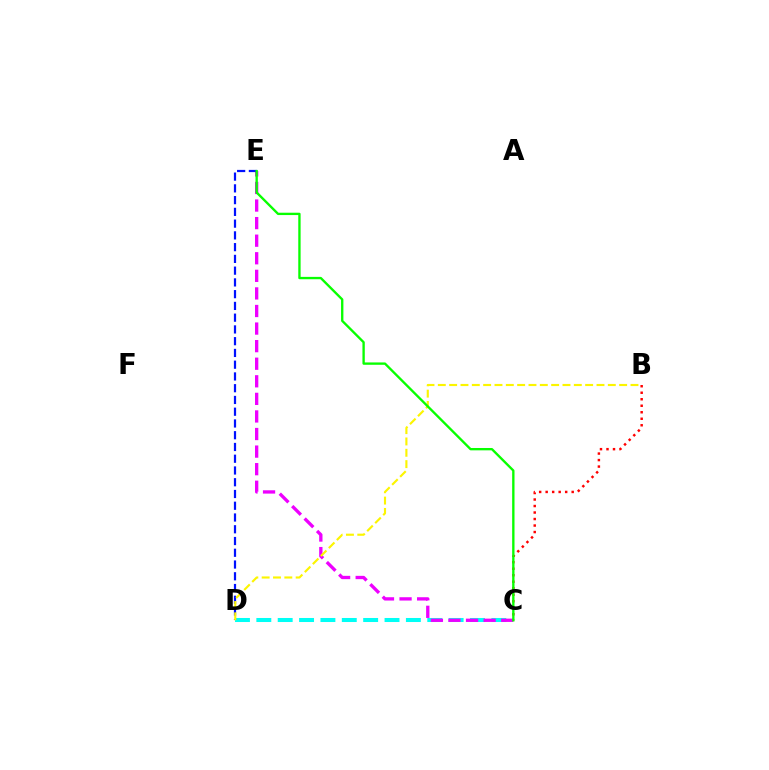{('B', 'C'): [{'color': '#ff0000', 'line_style': 'dotted', 'thickness': 1.77}], ('C', 'D'): [{'color': '#00fff6', 'line_style': 'dashed', 'thickness': 2.9}], ('C', 'E'): [{'color': '#ee00ff', 'line_style': 'dashed', 'thickness': 2.39}, {'color': '#08ff00', 'line_style': 'solid', 'thickness': 1.69}], ('D', 'E'): [{'color': '#0010ff', 'line_style': 'dashed', 'thickness': 1.6}], ('B', 'D'): [{'color': '#fcf500', 'line_style': 'dashed', 'thickness': 1.54}]}